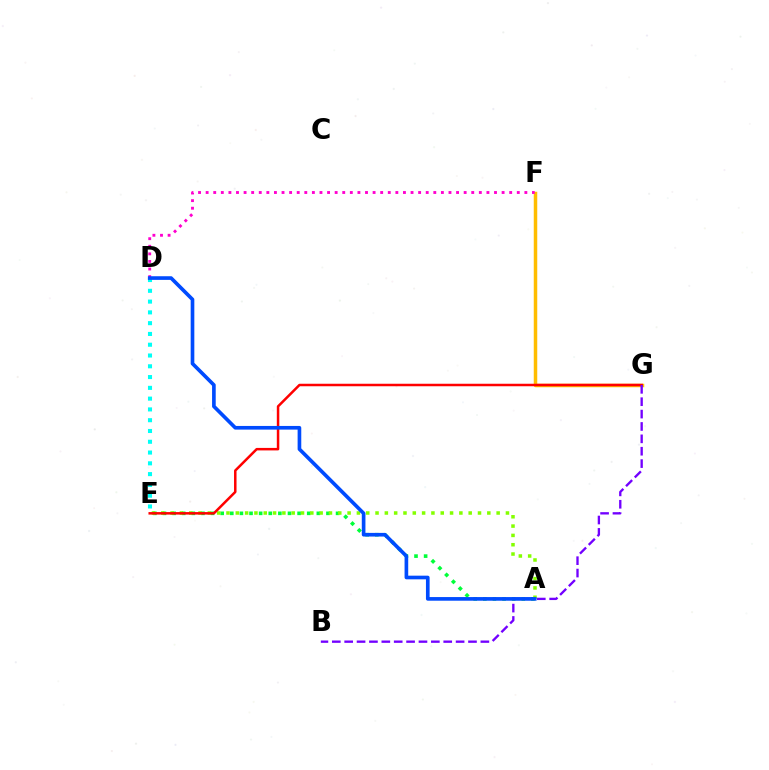{('F', 'G'): [{'color': '#ffbd00', 'line_style': 'solid', 'thickness': 2.52}], ('A', 'E'): [{'color': '#00ff39', 'line_style': 'dotted', 'thickness': 2.61}, {'color': '#84ff00', 'line_style': 'dotted', 'thickness': 2.53}], ('E', 'G'): [{'color': '#ff0000', 'line_style': 'solid', 'thickness': 1.8}], ('D', 'F'): [{'color': '#ff00cf', 'line_style': 'dotted', 'thickness': 2.06}], ('B', 'G'): [{'color': '#7200ff', 'line_style': 'dashed', 'thickness': 1.68}], ('D', 'E'): [{'color': '#00fff6', 'line_style': 'dotted', 'thickness': 2.93}], ('A', 'D'): [{'color': '#004bff', 'line_style': 'solid', 'thickness': 2.63}]}